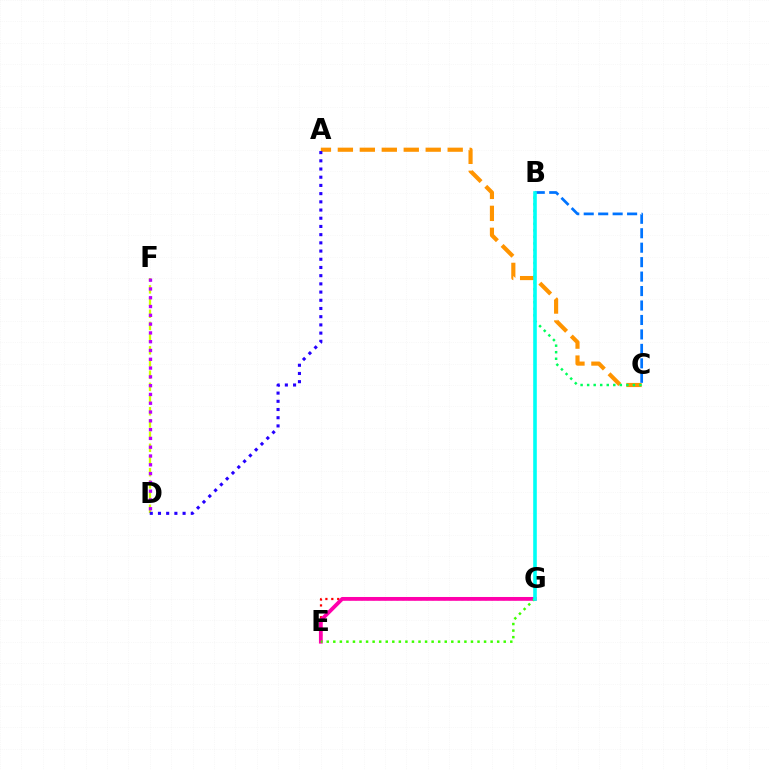{('E', 'G'): [{'color': '#ff0000', 'line_style': 'dotted', 'thickness': 1.61}, {'color': '#ff00ac', 'line_style': 'solid', 'thickness': 2.74}, {'color': '#3dff00', 'line_style': 'dotted', 'thickness': 1.78}], ('A', 'C'): [{'color': '#ff9400', 'line_style': 'dashed', 'thickness': 2.98}], ('D', 'F'): [{'color': '#d1ff00', 'line_style': 'dashed', 'thickness': 1.66}, {'color': '#b900ff', 'line_style': 'dotted', 'thickness': 2.39}], ('B', 'C'): [{'color': '#00ff5c', 'line_style': 'dotted', 'thickness': 1.78}, {'color': '#0074ff', 'line_style': 'dashed', 'thickness': 1.96}], ('A', 'D'): [{'color': '#2500ff', 'line_style': 'dotted', 'thickness': 2.23}], ('B', 'G'): [{'color': '#00fff6', 'line_style': 'solid', 'thickness': 2.6}]}